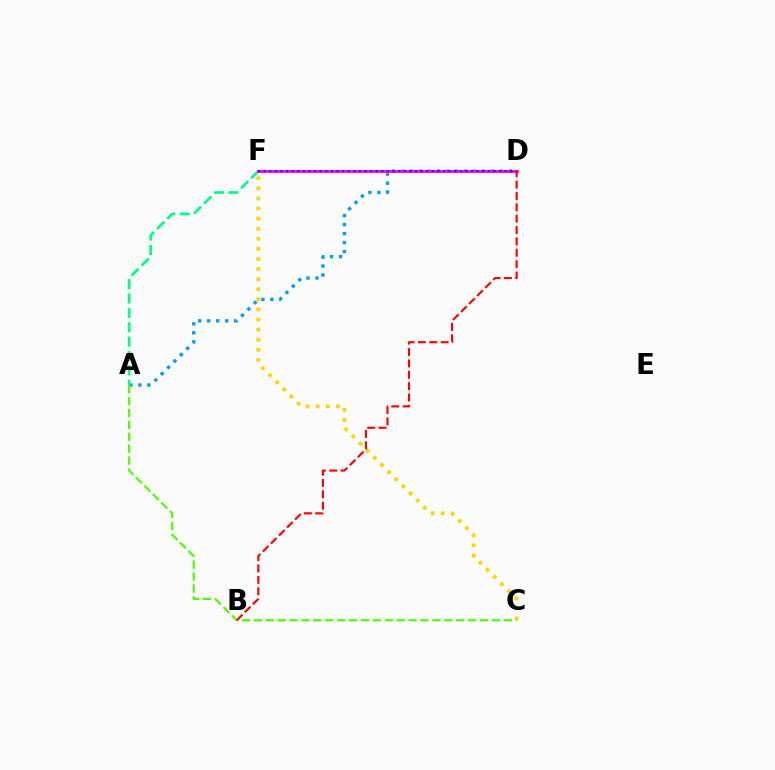{('A', 'D'): [{'color': '#009eff', 'line_style': 'dotted', 'thickness': 2.44}], ('A', 'F'): [{'color': '#00ff86', 'line_style': 'dashed', 'thickness': 1.95}], ('A', 'C'): [{'color': '#4fff00', 'line_style': 'dashed', 'thickness': 1.62}], ('C', 'F'): [{'color': '#ffd500', 'line_style': 'dotted', 'thickness': 2.74}], ('D', 'F'): [{'color': '#ff00ed', 'line_style': 'solid', 'thickness': 2.06}, {'color': '#3700ff', 'line_style': 'dotted', 'thickness': 1.52}], ('B', 'D'): [{'color': '#ff0000', 'line_style': 'dashed', 'thickness': 1.54}]}